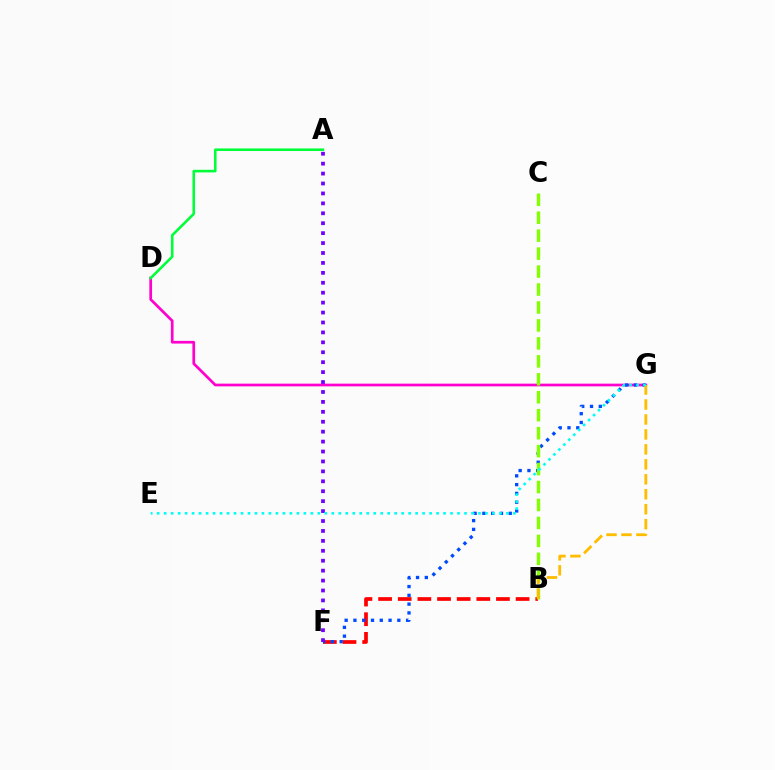{('B', 'F'): [{'color': '#ff0000', 'line_style': 'dashed', 'thickness': 2.67}], ('D', 'G'): [{'color': '#ff00cf', 'line_style': 'solid', 'thickness': 1.95}], ('F', 'G'): [{'color': '#004bff', 'line_style': 'dotted', 'thickness': 2.39}], ('A', 'D'): [{'color': '#00ff39', 'line_style': 'solid', 'thickness': 1.87}], ('A', 'F'): [{'color': '#7200ff', 'line_style': 'dotted', 'thickness': 2.7}], ('B', 'C'): [{'color': '#84ff00', 'line_style': 'dashed', 'thickness': 2.44}], ('B', 'G'): [{'color': '#ffbd00', 'line_style': 'dashed', 'thickness': 2.03}], ('E', 'G'): [{'color': '#00fff6', 'line_style': 'dotted', 'thickness': 1.9}]}